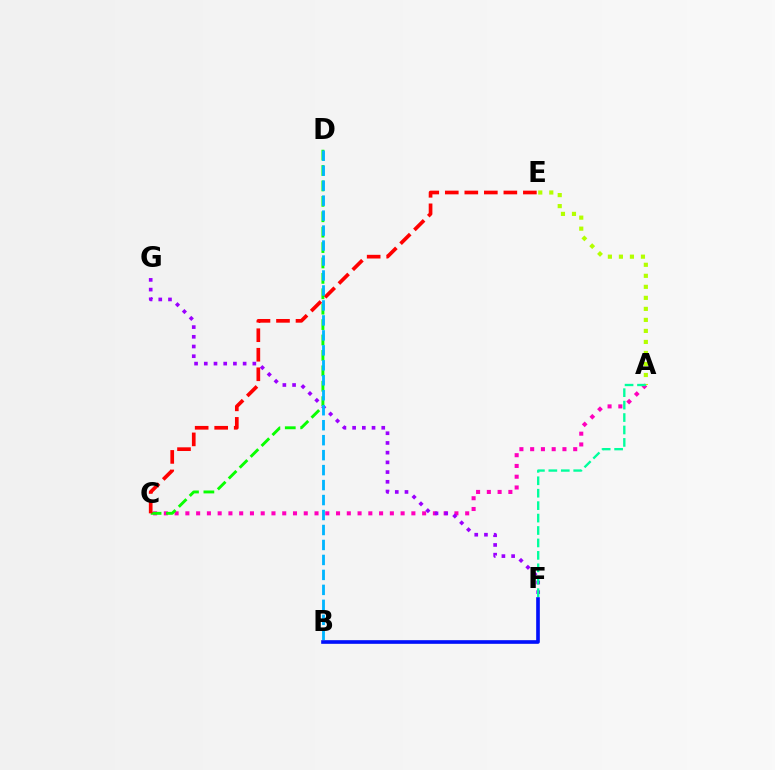{('A', 'C'): [{'color': '#ff00bd', 'line_style': 'dotted', 'thickness': 2.92}], ('C', 'D'): [{'color': '#08ff00', 'line_style': 'dashed', 'thickness': 2.09}], ('F', 'G'): [{'color': '#9b00ff', 'line_style': 'dotted', 'thickness': 2.64}], ('A', 'E'): [{'color': '#b3ff00', 'line_style': 'dotted', 'thickness': 2.99}], ('B', 'F'): [{'color': '#ffa500', 'line_style': 'solid', 'thickness': 1.66}, {'color': '#0010ff', 'line_style': 'solid', 'thickness': 2.61}], ('C', 'E'): [{'color': '#ff0000', 'line_style': 'dashed', 'thickness': 2.65}], ('A', 'F'): [{'color': '#00ff9d', 'line_style': 'dashed', 'thickness': 1.69}], ('B', 'D'): [{'color': '#00b5ff', 'line_style': 'dashed', 'thickness': 2.03}]}